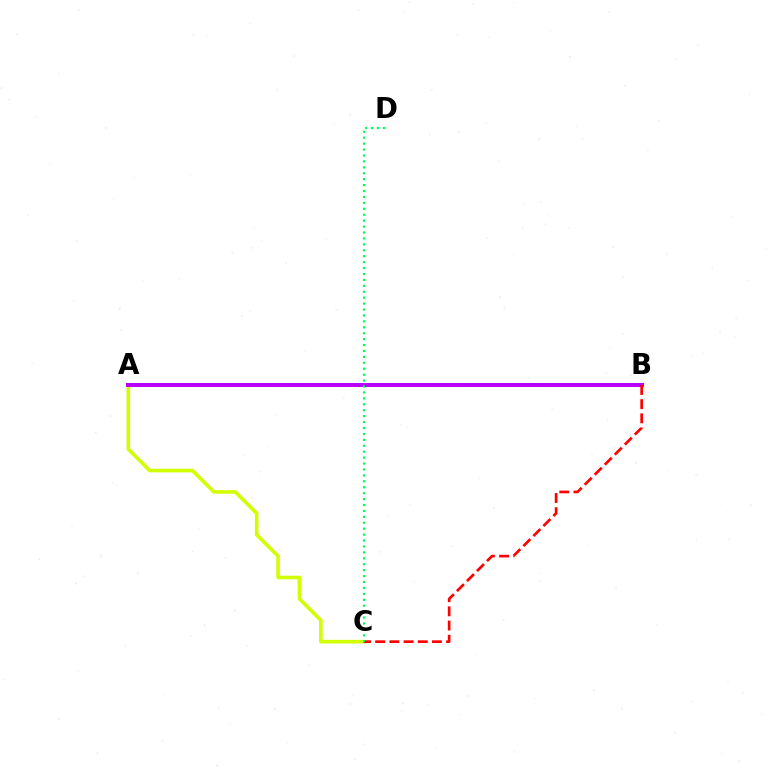{('A', 'C'): [{'color': '#d1ff00', 'line_style': 'solid', 'thickness': 2.59}], ('A', 'B'): [{'color': '#0074ff', 'line_style': 'dotted', 'thickness': 2.84}, {'color': '#b900ff', 'line_style': 'solid', 'thickness': 2.86}], ('B', 'C'): [{'color': '#ff0000', 'line_style': 'dashed', 'thickness': 1.93}], ('C', 'D'): [{'color': '#00ff5c', 'line_style': 'dotted', 'thickness': 1.61}]}